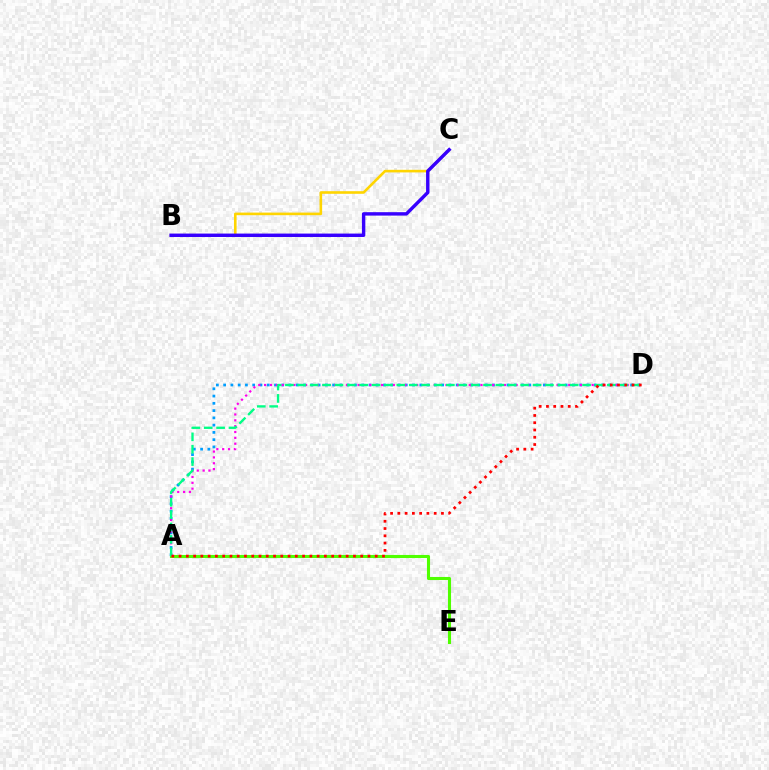{('A', 'D'): [{'color': '#009eff', 'line_style': 'dotted', 'thickness': 1.97}, {'color': '#ff00ed', 'line_style': 'dotted', 'thickness': 1.59}, {'color': '#00ff86', 'line_style': 'dashed', 'thickness': 1.68}, {'color': '#ff0000', 'line_style': 'dotted', 'thickness': 1.97}], ('A', 'E'): [{'color': '#4fff00', 'line_style': 'solid', 'thickness': 2.22}], ('B', 'C'): [{'color': '#ffd500', 'line_style': 'solid', 'thickness': 1.88}, {'color': '#3700ff', 'line_style': 'solid', 'thickness': 2.46}]}